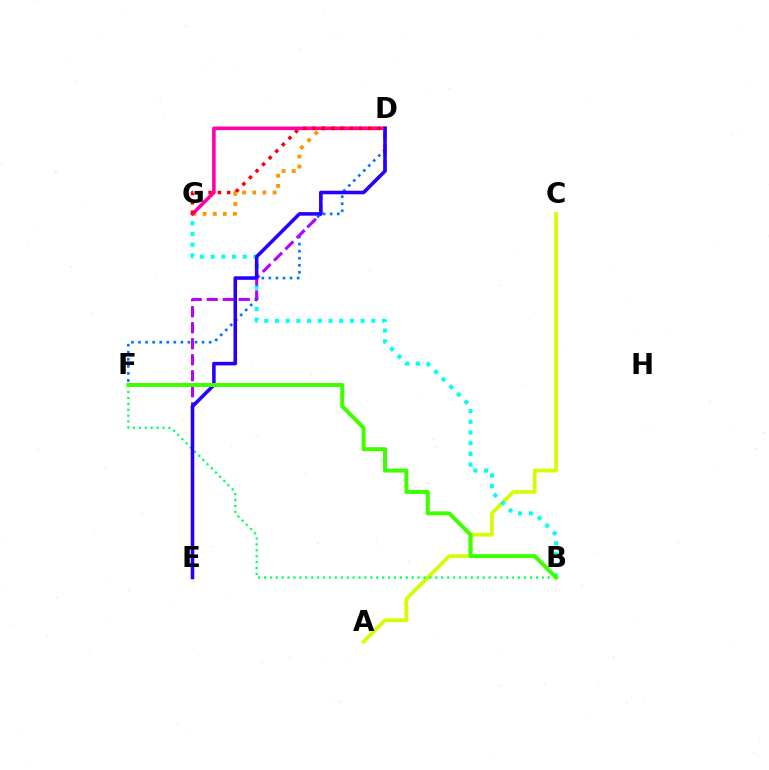{('D', 'F'): [{'color': '#0074ff', 'line_style': 'dotted', 'thickness': 1.92}], ('A', 'C'): [{'color': '#d1ff00', 'line_style': 'solid', 'thickness': 2.66}], ('B', 'G'): [{'color': '#00fff6', 'line_style': 'dotted', 'thickness': 2.91}], ('D', 'G'): [{'color': '#ff9400', 'line_style': 'dotted', 'thickness': 2.76}, {'color': '#ff00ac', 'line_style': 'solid', 'thickness': 2.58}, {'color': '#ff0000', 'line_style': 'dotted', 'thickness': 2.53}], ('D', 'E'): [{'color': '#b900ff', 'line_style': 'dashed', 'thickness': 2.17}, {'color': '#2500ff', 'line_style': 'solid', 'thickness': 2.56}], ('B', 'F'): [{'color': '#00ff5c', 'line_style': 'dotted', 'thickness': 1.61}, {'color': '#3dff00', 'line_style': 'solid', 'thickness': 2.86}]}